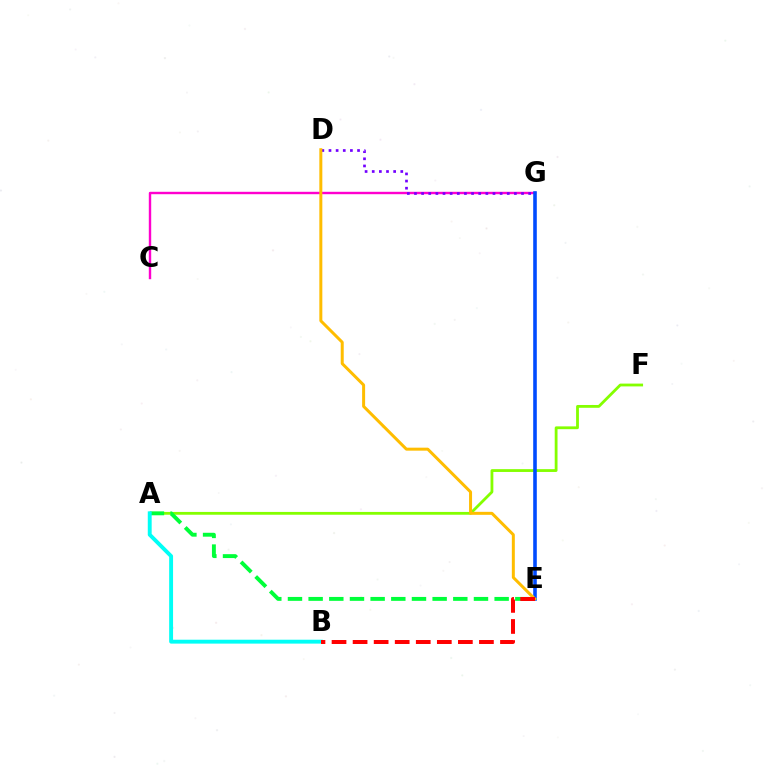{('A', 'F'): [{'color': '#84ff00', 'line_style': 'solid', 'thickness': 2.02}], ('C', 'G'): [{'color': '#ff00cf', 'line_style': 'solid', 'thickness': 1.73}], ('A', 'E'): [{'color': '#00ff39', 'line_style': 'dashed', 'thickness': 2.81}], ('D', 'G'): [{'color': '#7200ff', 'line_style': 'dotted', 'thickness': 1.94}], ('E', 'G'): [{'color': '#004bff', 'line_style': 'solid', 'thickness': 2.59}], ('D', 'E'): [{'color': '#ffbd00', 'line_style': 'solid', 'thickness': 2.15}], ('A', 'B'): [{'color': '#00fff6', 'line_style': 'solid', 'thickness': 2.8}], ('B', 'E'): [{'color': '#ff0000', 'line_style': 'dashed', 'thickness': 2.86}]}